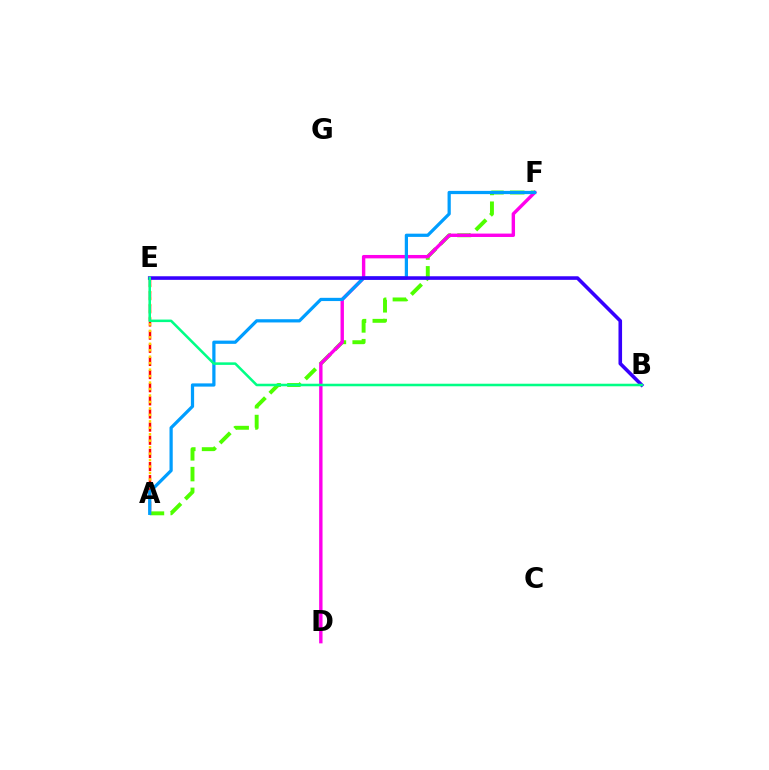{('A', 'F'): [{'color': '#4fff00', 'line_style': 'dashed', 'thickness': 2.82}, {'color': '#009eff', 'line_style': 'solid', 'thickness': 2.33}], ('A', 'E'): [{'color': '#ff0000', 'line_style': 'dashed', 'thickness': 1.78}, {'color': '#ffd500', 'line_style': 'dotted', 'thickness': 1.76}], ('D', 'F'): [{'color': '#ff00ed', 'line_style': 'solid', 'thickness': 2.45}], ('B', 'E'): [{'color': '#3700ff', 'line_style': 'solid', 'thickness': 2.58}, {'color': '#00ff86', 'line_style': 'solid', 'thickness': 1.83}]}